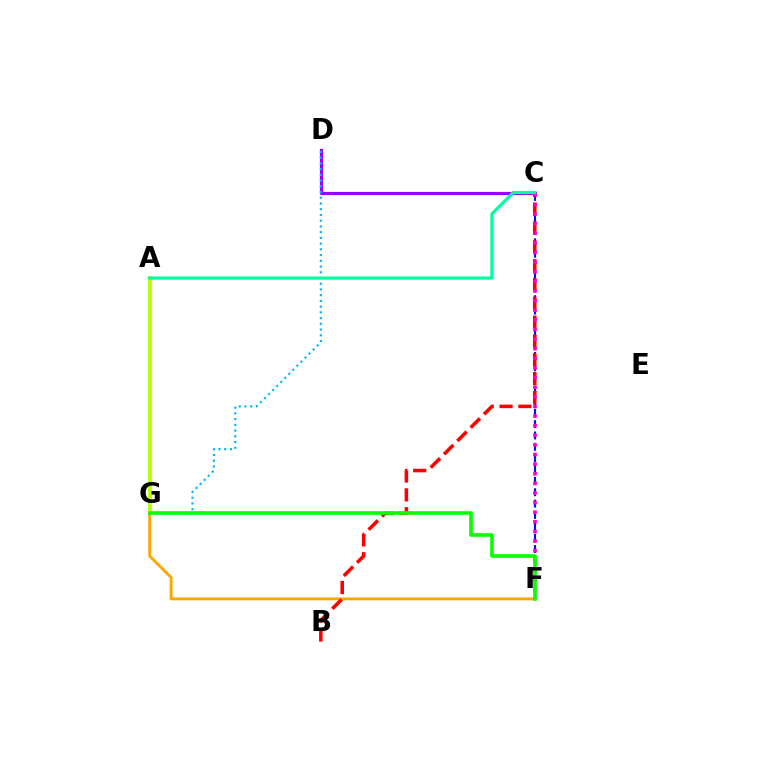{('C', 'D'): [{'color': '#9b00ff', 'line_style': 'solid', 'thickness': 2.28}], ('C', 'F'): [{'color': '#0010ff', 'line_style': 'dashed', 'thickness': 1.54}, {'color': '#ff00bd', 'line_style': 'dotted', 'thickness': 2.61}], ('A', 'G'): [{'color': '#b3ff00', 'line_style': 'solid', 'thickness': 2.69}], ('F', 'G'): [{'color': '#ffa500', 'line_style': 'solid', 'thickness': 2.08}, {'color': '#08ff00', 'line_style': 'solid', 'thickness': 2.61}], ('D', 'G'): [{'color': '#00b5ff', 'line_style': 'dotted', 'thickness': 1.56}], ('B', 'C'): [{'color': '#ff0000', 'line_style': 'dashed', 'thickness': 2.56}], ('A', 'C'): [{'color': '#00ff9d', 'line_style': 'solid', 'thickness': 2.29}]}